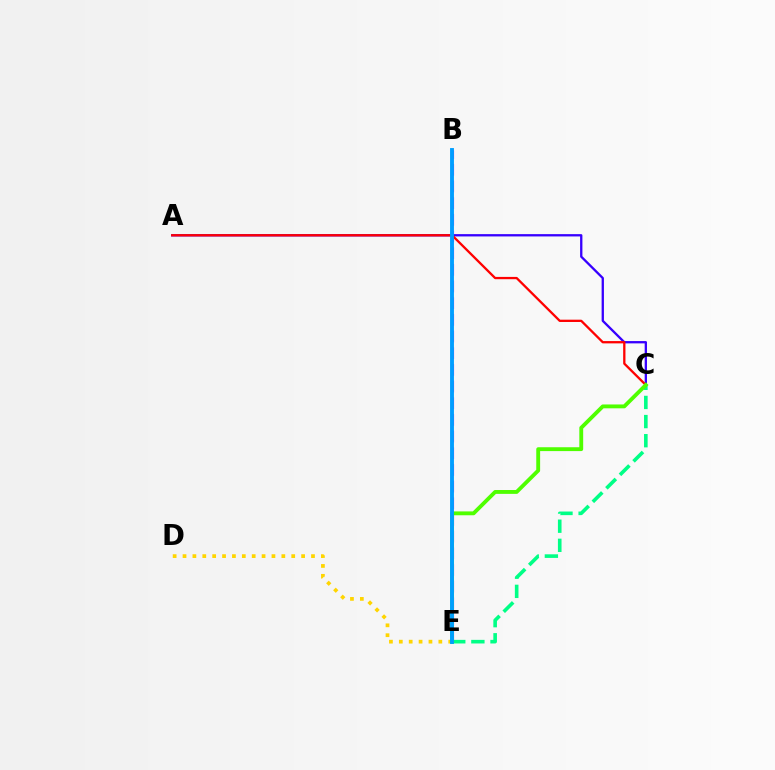{('B', 'E'): [{'color': '#ff00ed', 'line_style': 'dashed', 'thickness': 2.27}, {'color': '#009eff', 'line_style': 'solid', 'thickness': 2.79}], ('A', 'C'): [{'color': '#3700ff', 'line_style': 'solid', 'thickness': 1.66}, {'color': '#ff0000', 'line_style': 'solid', 'thickness': 1.65}], ('C', 'E'): [{'color': '#00ff86', 'line_style': 'dashed', 'thickness': 2.6}, {'color': '#4fff00', 'line_style': 'solid', 'thickness': 2.78}], ('D', 'E'): [{'color': '#ffd500', 'line_style': 'dotted', 'thickness': 2.69}]}